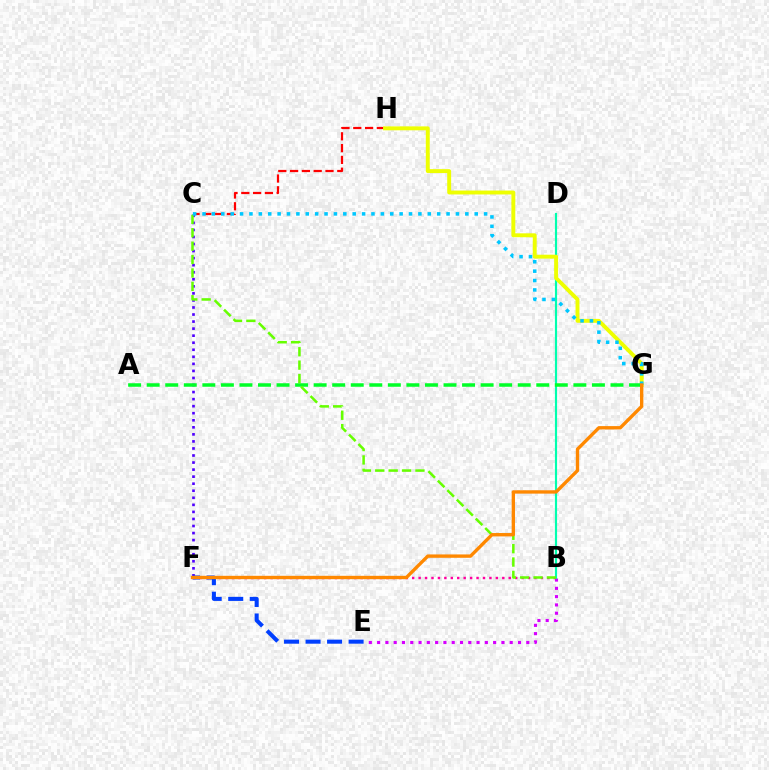{('C', 'H'): [{'color': '#ff0000', 'line_style': 'dashed', 'thickness': 1.6}], ('B', 'E'): [{'color': '#d600ff', 'line_style': 'dotted', 'thickness': 2.25}], ('B', 'D'): [{'color': '#00ffaf', 'line_style': 'solid', 'thickness': 1.55}], ('G', 'H'): [{'color': '#eeff00', 'line_style': 'solid', 'thickness': 2.82}], ('B', 'F'): [{'color': '#ff00a0', 'line_style': 'dotted', 'thickness': 1.75}], ('C', 'F'): [{'color': '#4f00ff', 'line_style': 'dotted', 'thickness': 1.92}], ('E', 'F'): [{'color': '#003fff', 'line_style': 'dashed', 'thickness': 2.92}], ('A', 'G'): [{'color': '#00ff27', 'line_style': 'dashed', 'thickness': 2.52}], ('B', 'C'): [{'color': '#66ff00', 'line_style': 'dashed', 'thickness': 1.82}], ('C', 'G'): [{'color': '#00c7ff', 'line_style': 'dotted', 'thickness': 2.55}], ('F', 'G'): [{'color': '#ff8800', 'line_style': 'solid', 'thickness': 2.42}]}